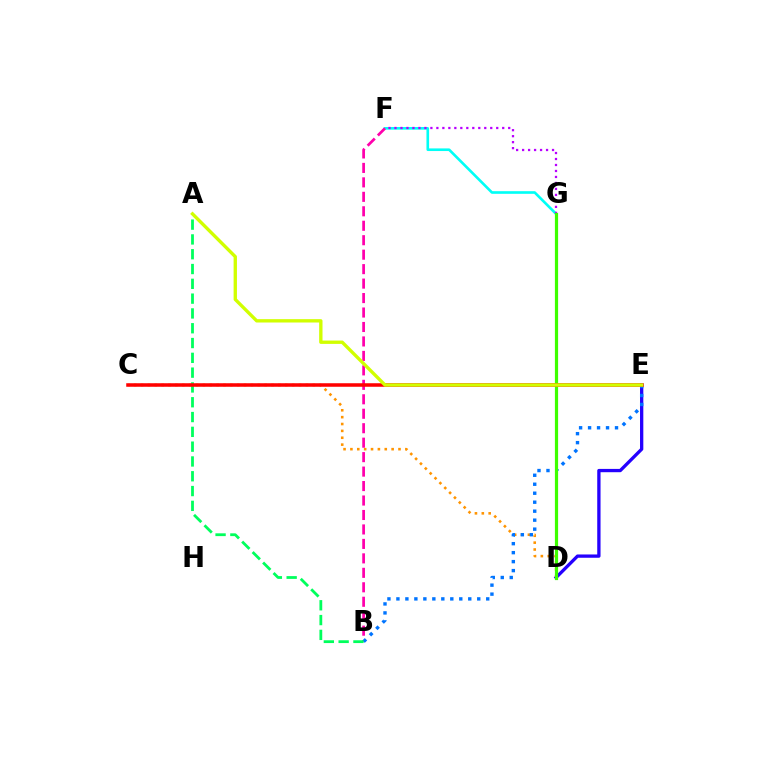{('F', 'G'): [{'color': '#00fff6', 'line_style': 'solid', 'thickness': 1.9}, {'color': '#b900ff', 'line_style': 'dotted', 'thickness': 1.63}], ('C', 'D'): [{'color': '#ff9400', 'line_style': 'dotted', 'thickness': 1.87}], ('B', 'F'): [{'color': '#ff00ac', 'line_style': 'dashed', 'thickness': 1.96}], ('D', 'E'): [{'color': '#2500ff', 'line_style': 'solid', 'thickness': 2.38}], ('B', 'E'): [{'color': '#0074ff', 'line_style': 'dotted', 'thickness': 2.44}], ('A', 'B'): [{'color': '#00ff5c', 'line_style': 'dashed', 'thickness': 2.01}], ('D', 'G'): [{'color': '#3dff00', 'line_style': 'solid', 'thickness': 2.3}], ('C', 'E'): [{'color': '#ff0000', 'line_style': 'solid', 'thickness': 2.54}], ('A', 'E'): [{'color': '#d1ff00', 'line_style': 'solid', 'thickness': 2.41}]}